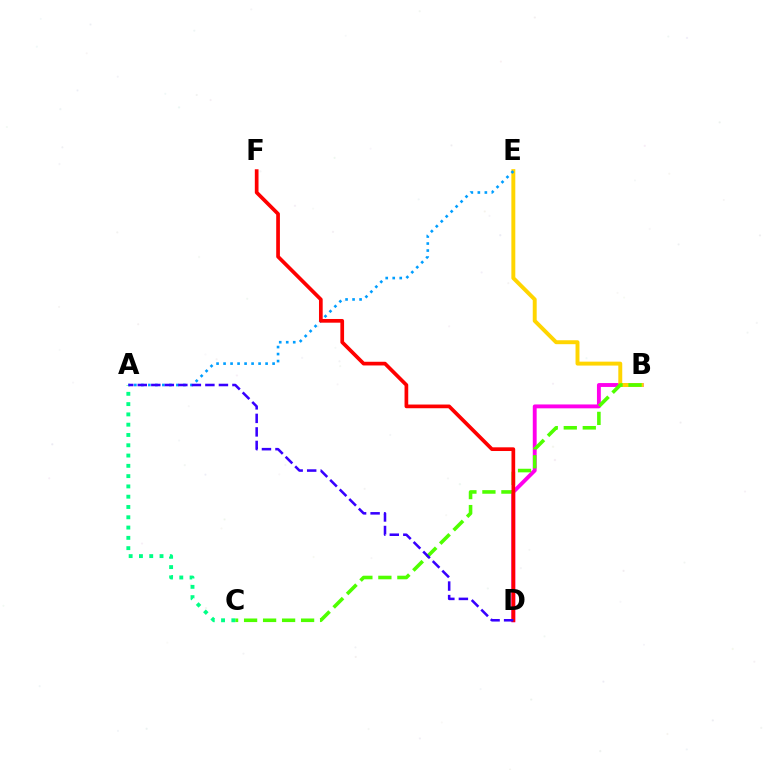{('B', 'D'): [{'color': '#ff00ed', 'line_style': 'solid', 'thickness': 2.79}], ('B', 'E'): [{'color': '#ffd500', 'line_style': 'solid', 'thickness': 2.83}], ('B', 'C'): [{'color': '#4fff00', 'line_style': 'dashed', 'thickness': 2.58}], ('A', 'E'): [{'color': '#009eff', 'line_style': 'dotted', 'thickness': 1.9}], ('D', 'F'): [{'color': '#ff0000', 'line_style': 'solid', 'thickness': 2.66}], ('A', 'C'): [{'color': '#00ff86', 'line_style': 'dotted', 'thickness': 2.8}], ('A', 'D'): [{'color': '#3700ff', 'line_style': 'dashed', 'thickness': 1.84}]}